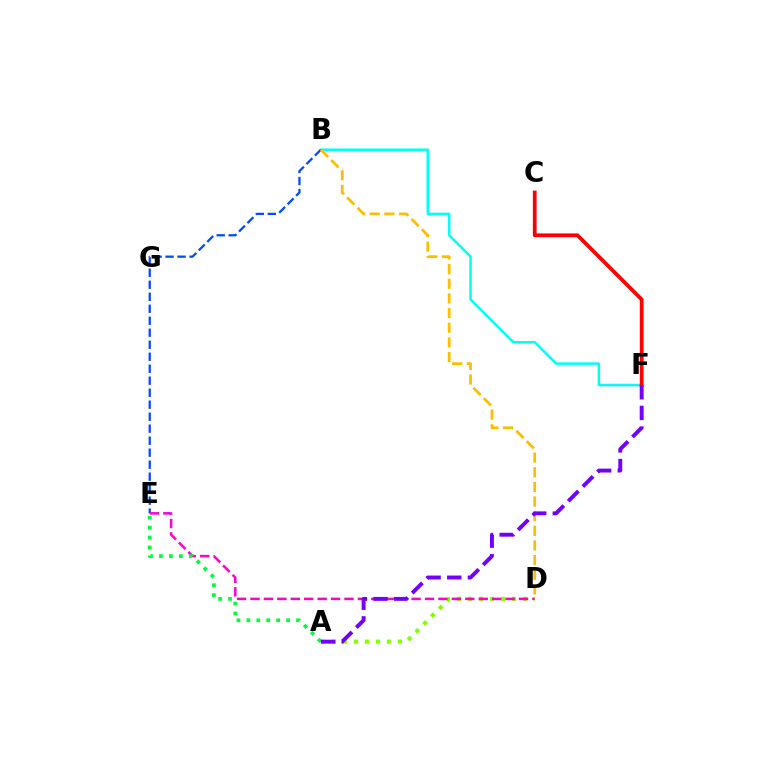{('B', 'F'): [{'color': '#00fff6', 'line_style': 'solid', 'thickness': 1.81}], ('A', 'D'): [{'color': '#84ff00', 'line_style': 'dotted', 'thickness': 2.99}], ('B', 'E'): [{'color': '#004bff', 'line_style': 'dashed', 'thickness': 1.63}], ('B', 'D'): [{'color': '#ffbd00', 'line_style': 'dashed', 'thickness': 1.99}], ('D', 'E'): [{'color': '#ff00cf', 'line_style': 'dashed', 'thickness': 1.82}], ('C', 'F'): [{'color': '#ff0000', 'line_style': 'solid', 'thickness': 2.7}], ('A', 'E'): [{'color': '#00ff39', 'line_style': 'dotted', 'thickness': 2.7}], ('A', 'F'): [{'color': '#7200ff', 'line_style': 'dashed', 'thickness': 2.81}]}